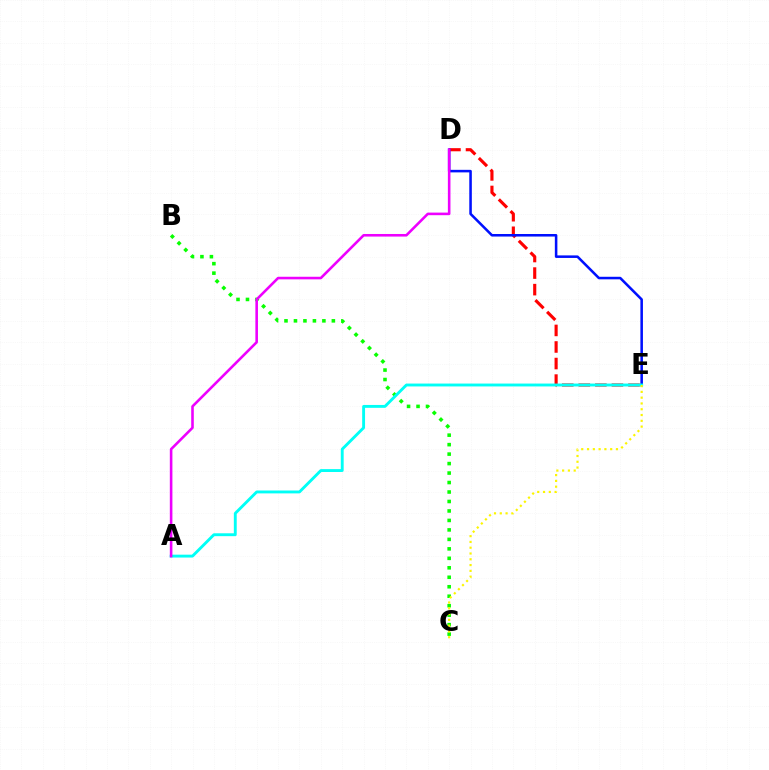{('D', 'E'): [{'color': '#ff0000', 'line_style': 'dashed', 'thickness': 2.25}, {'color': '#0010ff', 'line_style': 'solid', 'thickness': 1.83}], ('B', 'C'): [{'color': '#08ff00', 'line_style': 'dotted', 'thickness': 2.57}], ('A', 'E'): [{'color': '#00fff6', 'line_style': 'solid', 'thickness': 2.07}], ('C', 'E'): [{'color': '#fcf500', 'line_style': 'dotted', 'thickness': 1.57}], ('A', 'D'): [{'color': '#ee00ff', 'line_style': 'solid', 'thickness': 1.86}]}